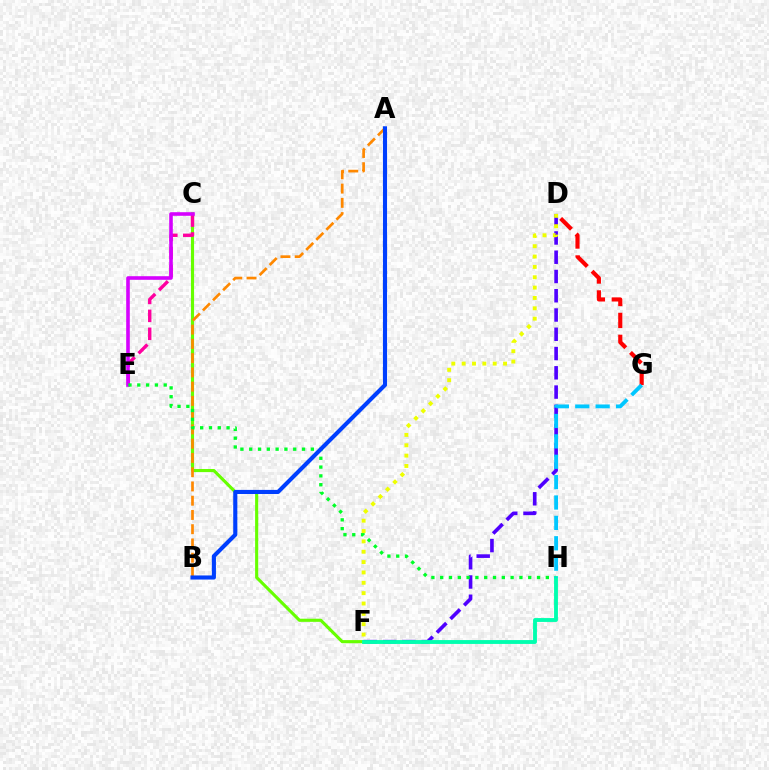{('C', 'F'): [{'color': '#66ff00', 'line_style': 'solid', 'thickness': 2.25}], ('C', 'E'): [{'color': '#ff00a0', 'line_style': 'dashed', 'thickness': 2.44}, {'color': '#d600ff', 'line_style': 'solid', 'thickness': 2.59}], ('A', 'B'): [{'color': '#ff8800', 'line_style': 'dashed', 'thickness': 1.94}, {'color': '#003fff', 'line_style': 'solid', 'thickness': 2.95}], ('D', 'F'): [{'color': '#4f00ff', 'line_style': 'dashed', 'thickness': 2.62}, {'color': '#eeff00', 'line_style': 'dotted', 'thickness': 2.81}], ('D', 'G'): [{'color': '#ff0000', 'line_style': 'dashed', 'thickness': 2.98}], ('E', 'H'): [{'color': '#00ff27', 'line_style': 'dotted', 'thickness': 2.39}], ('F', 'H'): [{'color': '#00ffaf', 'line_style': 'solid', 'thickness': 2.78}], ('G', 'H'): [{'color': '#00c7ff', 'line_style': 'dashed', 'thickness': 2.77}]}